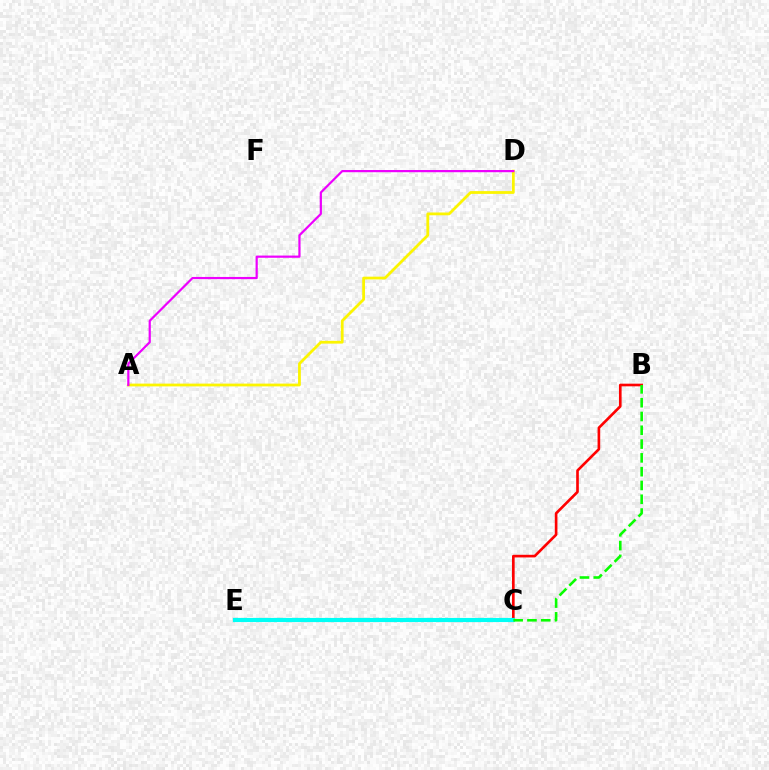{('C', 'E'): [{'color': '#0010ff', 'line_style': 'dashed', 'thickness': 1.64}, {'color': '#00fff6', 'line_style': 'solid', 'thickness': 2.99}], ('B', 'C'): [{'color': '#ff0000', 'line_style': 'solid', 'thickness': 1.91}, {'color': '#08ff00', 'line_style': 'dashed', 'thickness': 1.87}], ('A', 'D'): [{'color': '#fcf500', 'line_style': 'solid', 'thickness': 2.0}, {'color': '#ee00ff', 'line_style': 'solid', 'thickness': 1.59}]}